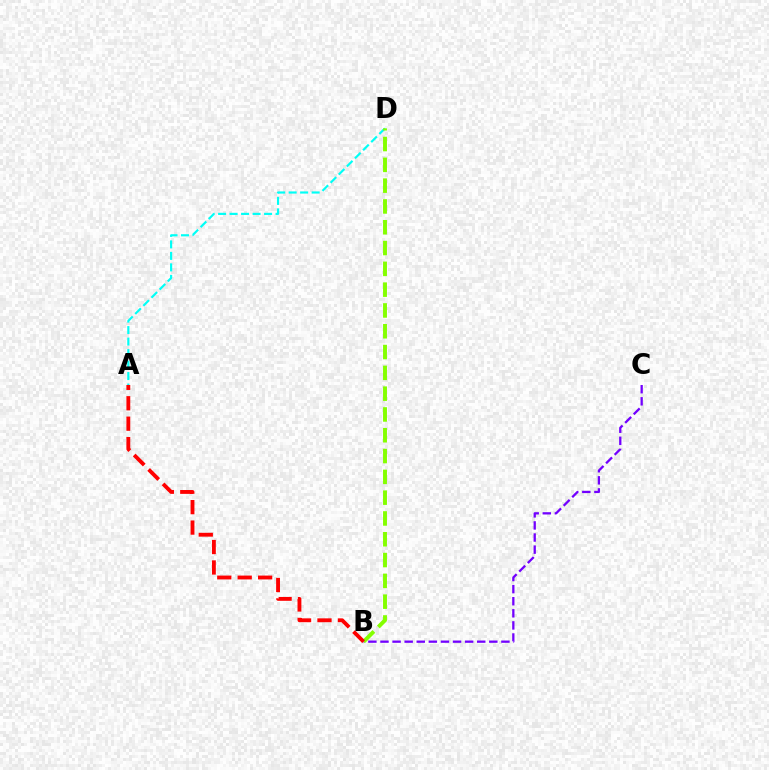{('A', 'D'): [{'color': '#00fff6', 'line_style': 'dashed', 'thickness': 1.56}], ('B', 'C'): [{'color': '#7200ff', 'line_style': 'dashed', 'thickness': 1.64}], ('B', 'D'): [{'color': '#84ff00', 'line_style': 'dashed', 'thickness': 2.83}], ('A', 'B'): [{'color': '#ff0000', 'line_style': 'dashed', 'thickness': 2.77}]}